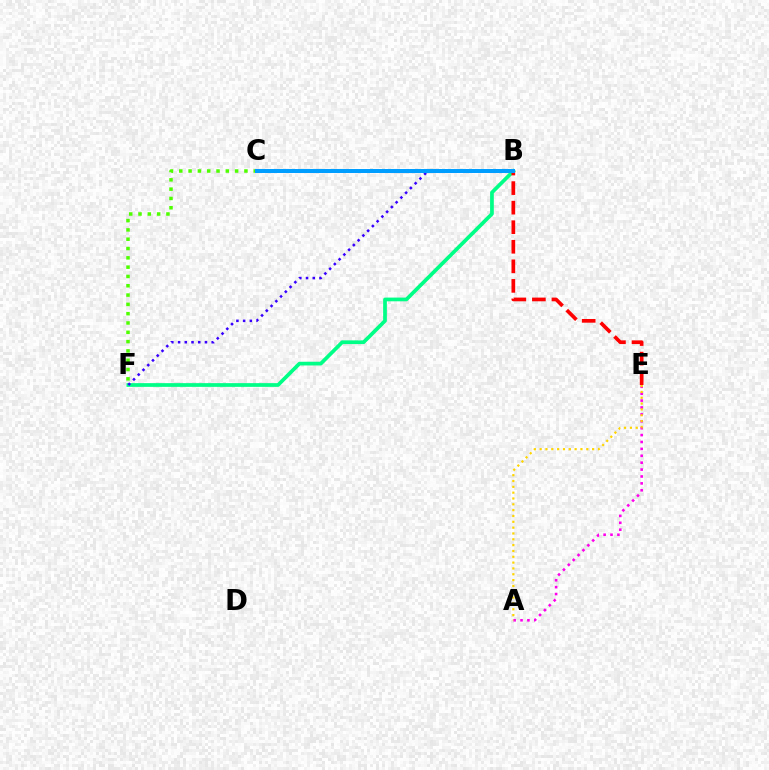{('A', 'E'): [{'color': '#ff00ed', 'line_style': 'dotted', 'thickness': 1.87}, {'color': '#ffd500', 'line_style': 'dotted', 'thickness': 1.58}], ('B', 'F'): [{'color': '#00ff86', 'line_style': 'solid', 'thickness': 2.68}, {'color': '#3700ff', 'line_style': 'dotted', 'thickness': 1.83}], ('B', 'E'): [{'color': '#ff0000', 'line_style': 'dashed', 'thickness': 2.66}], ('C', 'F'): [{'color': '#4fff00', 'line_style': 'dotted', 'thickness': 2.53}], ('B', 'C'): [{'color': '#009eff', 'line_style': 'solid', 'thickness': 2.87}]}